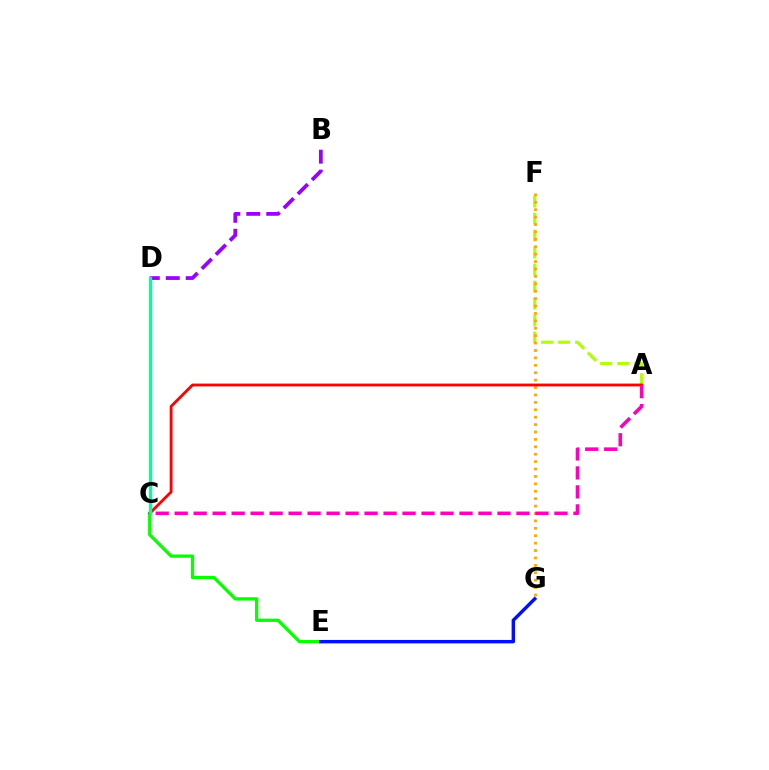{('A', 'F'): [{'color': '#b3ff00', 'line_style': 'dashed', 'thickness': 2.31}], ('C', 'E'): [{'color': '#08ff00', 'line_style': 'solid', 'thickness': 2.37}], ('B', 'D'): [{'color': '#9b00ff', 'line_style': 'dashed', 'thickness': 2.71}], ('F', 'G'): [{'color': '#ffa500', 'line_style': 'dotted', 'thickness': 2.01}], ('C', 'D'): [{'color': '#00b5ff', 'line_style': 'dashed', 'thickness': 1.94}, {'color': '#00ff9d', 'line_style': 'solid', 'thickness': 2.39}], ('E', 'G'): [{'color': '#0010ff', 'line_style': 'solid', 'thickness': 2.48}], ('A', 'C'): [{'color': '#ff0000', 'line_style': 'solid', 'thickness': 2.05}, {'color': '#ff00bd', 'line_style': 'dashed', 'thickness': 2.58}]}